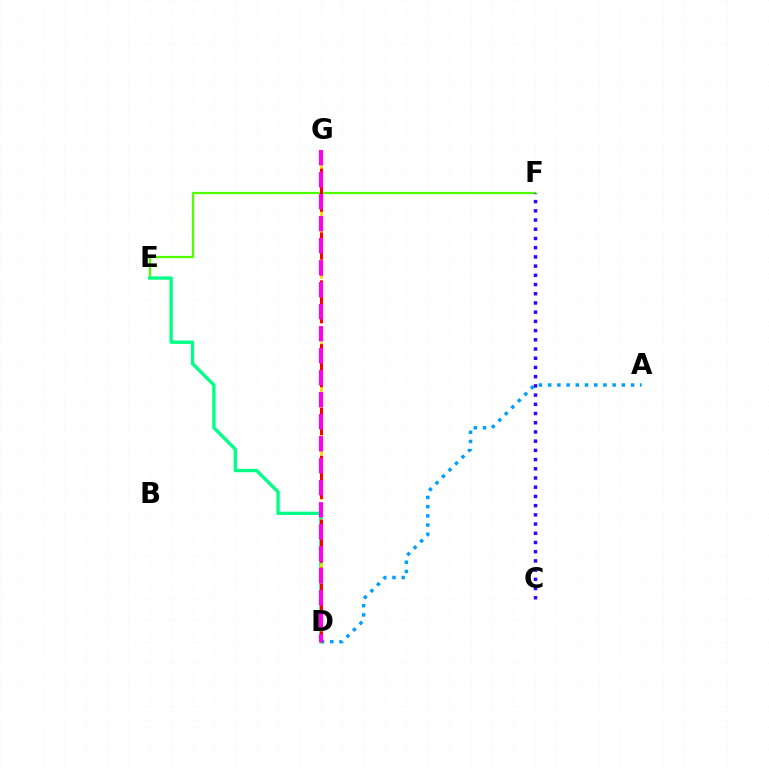{('E', 'F'): [{'color': '#4fff00', 'line_style': 'solid', 'thickness': 1.61}], ('D', 'E'): [{'color': '#00ff86', 'line_style': 'solid', 'thickness': 2.41}], ('A', 'D'): [{'color': '#009eff', 'line_style': 'dotted', 'thickness': 2.5}], ('C', 'F'): [{'color': '#3700ff', 'line_style': 'dotted', 'thickness': 2.5}], ('D', 'G'): [{'color': '#ffd500', 'line_style': 'dashed', 'thickness': 2.0}, {'color': '#ff0000', 'line_style': 'dashed', 'thickness': 2.17}, {'color': '#ff00ed', 'line_style': 'dashed', 'thickness': 2.99}]}